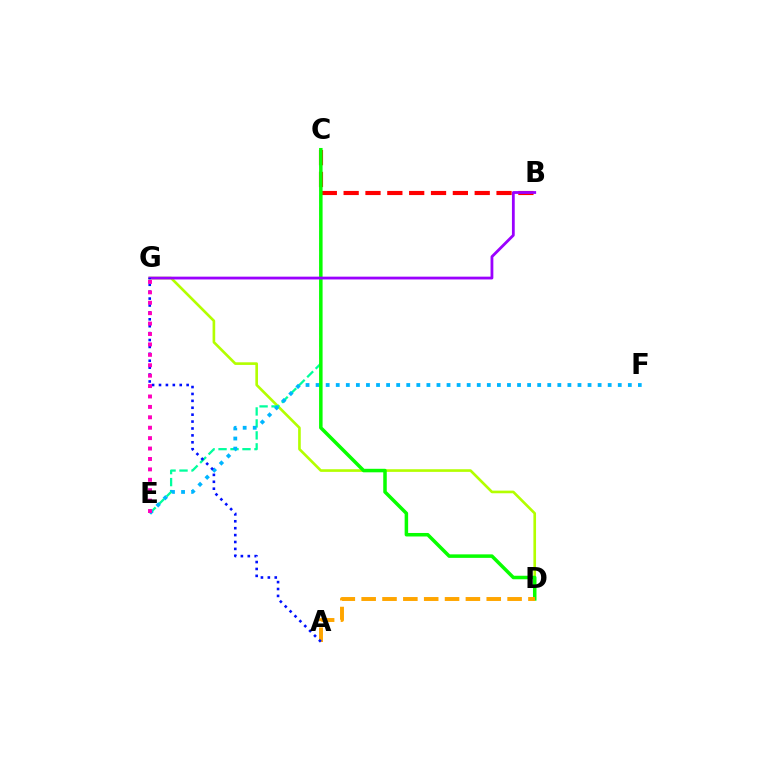{('D', 'G'): [{'color': '#b3ff00', 'line_style': 'solid', 'thickness': 1.9}], ('C', 'E'): [{'color': '#00ff9d', 'line_style': 'dashed', 'thickness': 1.63}], ('B', 'C'): [{'color': '#ff0000', 'line_style': 'dashed', 'thickness': 2.97}], ('E', 'F'): [{'color': '#00b5ff', 'line_style': 'dotted', 'thickness': 2.74}], ('C', 'D'): [{'color': '#08ff00', 'line_style': 'solid', 'thickness': 2.53}], ('A', 'D'): [{'color': '#ffa500', 'line_style': 'dashed', 'thickness': 2.83}], ('B', 'G'): [{'color': '#9b00ff', 'line_style': 'solid', 'thickness': 2.01}], ('A', 'G'): [{'color': '#0010ff', 'line_style': 'dotted', 'thickness': 1.88}], ('E', 'G'): [{'color': '#ff00bd', 'line_style': 'dotted', 'thickness': 2.83}]}